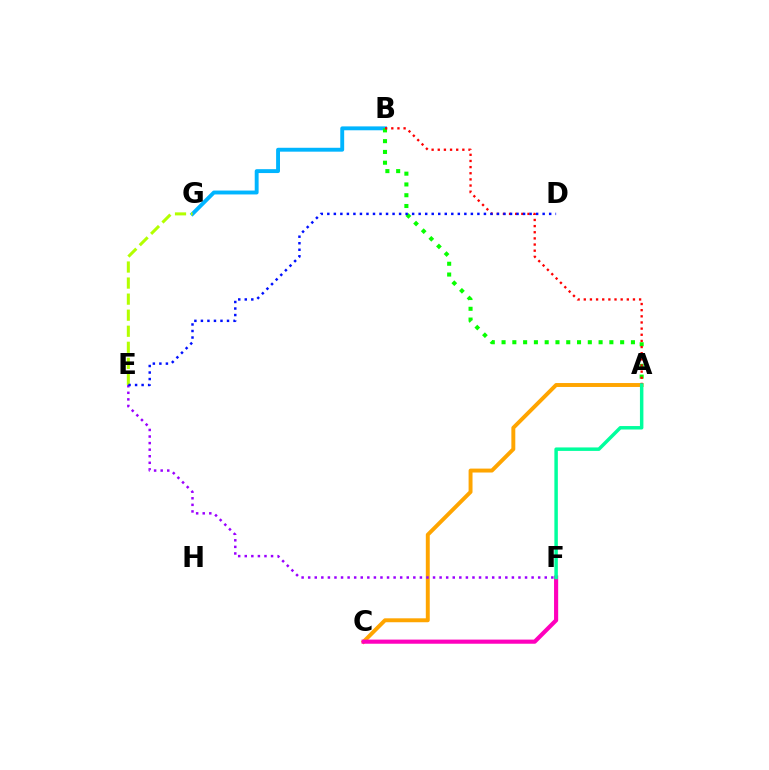{('B', 'G'): [{'color': '#00b5ff', 'line_style': 'solid', 'thickness': 2.8}], ('A', 'C'): [{'color': '#ffa500', 'line_style': 'solid', 'thickness': 2.83}], ('E', 'F'): [{'color': '#9b00ff', 'line_style': 'dotted', 'thickness': 1.79}], ('E', 'G'): [{'color': '#b3ff00', 'line_style': 'dashed', 'thickness': 2.18}], ('A', 'B'): [{'color': '#08ff00', 'line_style': 'dotted', 'thickness': 2.93}, {'color': '#ff0000', 'line_style': 'dotted', 'thickness': 1.67}], ('C', 'F'): [{'color': '#ff00bd', 'line_style': 'solid', 'thickness': 2.98}], ('A', 'F'): [{'color': '#00ff9d', 'line_style': 'solid', 'thickness': 2.5}], ('D', 'E'): [{'color': '#0010ff', 'line_style': 'dotted', 'thickness': 1.77}]}